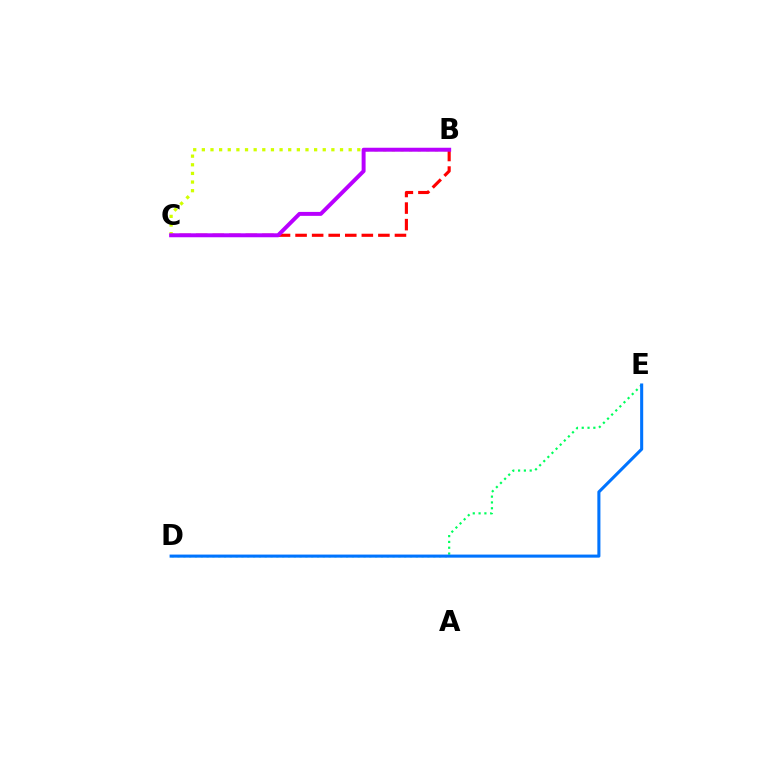{('D', 'E'): [{'color': '#00ff5c', 'line_style': 'dotted', 'thickness': 1.58}, {'color': '#0074ff', 'line_style': 'solid', 'thickness': 2.21}], ('B', 'C'): [{'color': '#ff0000', 'line_style': 'dashed', 'thickness': 2.25}, {'color': '#d1ff00', 'line_style': 'dotted', 'thickness': 2.35}, {'color': '#b900ff', 'line_style': 'solid', 'thickness': 2.85}]}